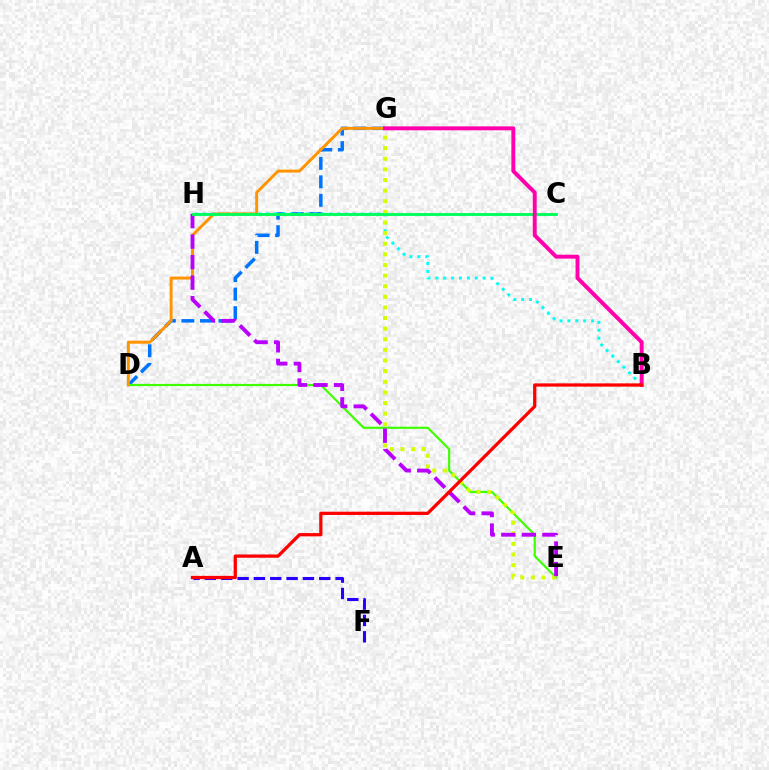{('D', 'G'): [{'color': '#0074ff', 'line_style': 'dashed', 'thickness': 2.52}, {'color': '#ff9400', 'line_style': 'solid', 'thickness': 2.12}], ('B', 'H'): [{'color': '#00fff6', 'line_style': 'dotted', 'thickness': 2.14}], ('D', 'E'): [{'color': '#3dff00', 'line_style': 'solid', 'thickness': 1.56}], ('E', 'G'): [{'color': '#d1ff00', 'line_style': 'dotted', 'thickness': 2.88}], ('E', 'H'): [{'color': '#b900ff', 'line_style': 'dashed', 'thickness': 2.79}], ('C', 'H'): [{'color': '#00ff5c', 'line_style': 'solid', 'thickness': 2.08}], ('B', 'G'): [{'color': '#ff00ac', 'line_style': 'solid', 'thickness': 2.83}], ('A', 'F'): [{'color': '#2500ff', 'line_style': 'dashed', 'thickness': 2.22}], ('A', 'B'): [{'color': '#ff0000', 'line_style': 'solid', 'thickness': 2.35}]}